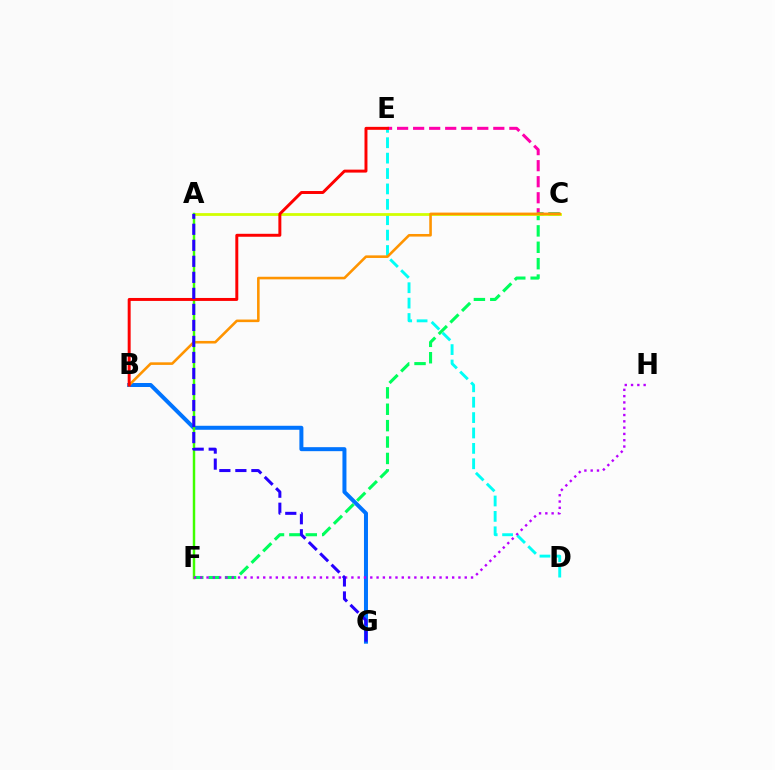{('B', 'G'): [{'color': '#0074ff', 'line_style': 'solid', 'thickness': 2.88}], ('D', 'E'): [{'color': '#00fff6', 'line_style': 'dashed', 'thickness': 2.09}], ('C', 'E'): [{'color': '#ff00ac', 'line_style': 'dashed', 'thickness': 2.18}], ('C', 'F'): [{'color': '#00ff5c', 'line_style': 'dashed', 'thickness': 2.23}], ('A', 'C'): [{'color': '#d1ff00', 'line_style': 'solid', 'thickness': 2.0}], ('B', 'C'): [{'color': '#ff9400', 'line_style': 'solid', 'thickness': 1.86}], ('A', 'F'): [{'color': '#3dff00', 'line_style': 'solid', 'thickness': 1.76}], ('F', 'H'): [{'color': '#b900ff', 'line_style': 'dotted', 'thickness': 1.71}], ('B', 'E'): [{'color': '#ff0000', 'line_style': 'solid', 'thickness': 2.13}], ('A', 'G'): [{'color': '#2500ff', 'line_style': 'dashed', 'thickness': 2.18}]}